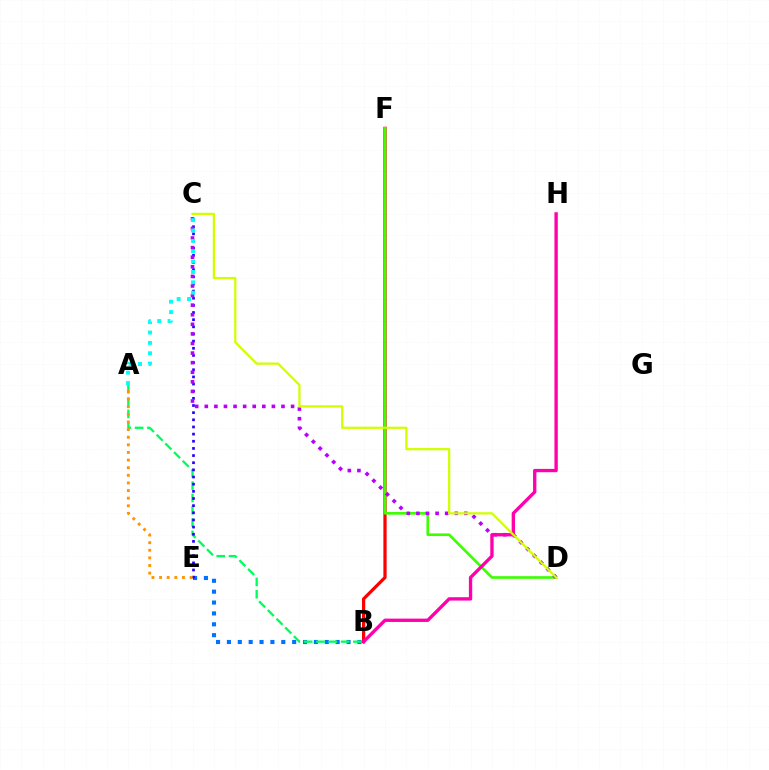{('B', 'E'): [{'color': '#0074ff', 'line_style': 'dotted', 'thickness': 2.95}], ('B', 'F'): [{'color': '#ff0000', 'line_style': 'solid', 'thickness': 2.33}], ('A', 'B'): [{'color': '#00ff5c', 'line_style': 'dashed', 'thickness': 1.67}], ('D', 'F'): [{'color': '#3dff00', 'line_style': 'solid', 'thickness': 1.91}], ('C', 'E'): [{'color': '#2500ff', 'line_style': 'dotted', 'thickness': 1.94}], ('C', 'D'): [{'color': '#b900ff', 'line_style': 'dotted', 'thickness': 2.6}, {'color': '#d1ff00', 'line_style': 'solid', 'thickness': 1.62}], ('A', 'E'): [{'color': '#ff9400', 'line_style': 'dotted', 'thickness': 2.07}], ('A', 'C'): [{'color': '#00fff6', 'line_style': 'dotted', 'thickness': 2.81}], ('B', 'H'): [{'color': '#ff00ac', 'line_style': 'solid', 'thickness': 2.41}]}